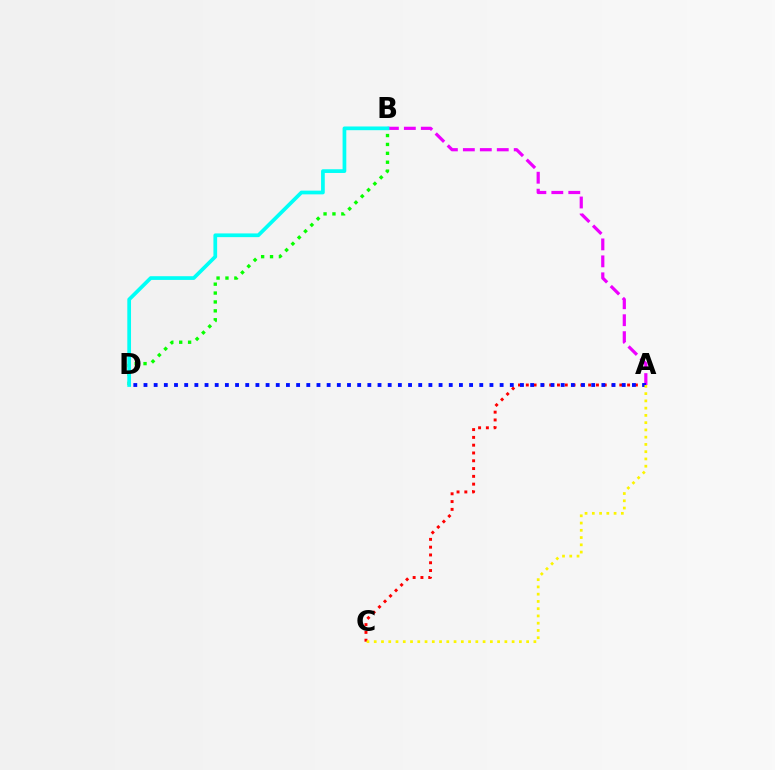{('A', 'B'): [{'color': '#ee00ff', 'line_style': 'dashed', 'thickness': 2.3}], ('A', 'C'): [{'color': '#ff0000', 'line_style': 'dotted', 'thickness': 2.12}, {'color': '#fcf500', 'line_style': 'dotted', 'thickness': 1.97}], ('B', 'D'): [{'color': '#08ff00', 'line_style': 'dotted', 'thickness': 2.42}, {'color': '#00fff6', 'line_style': 'solid', 'thickness': 2.68}], ('A', 'D'): [{'color': '#0010ff', 'line_style': 'dotted', 'thickness': 2.76}]}